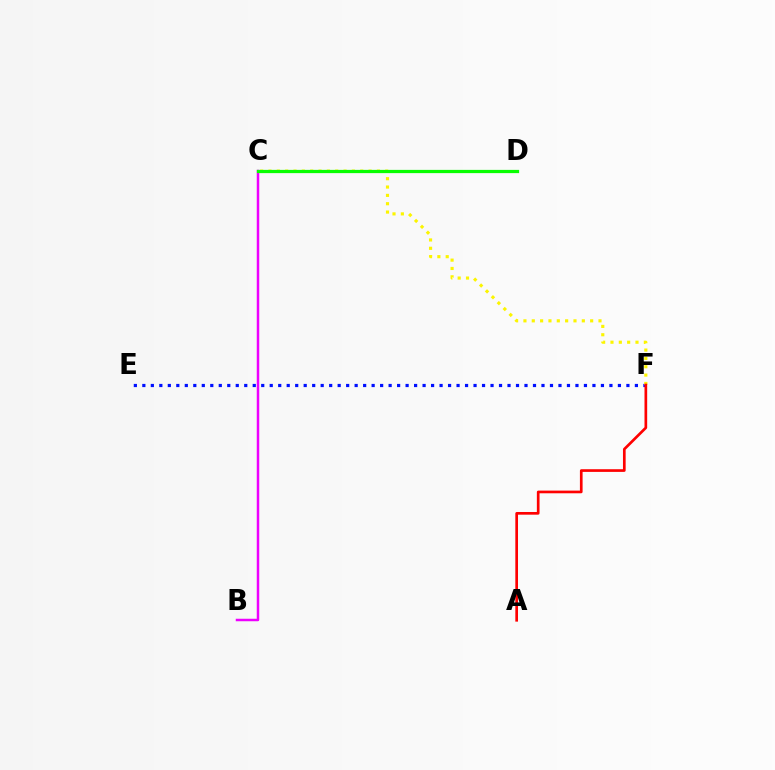{('E', 'F'): [{'color': '#0010ff', 'line_style': 'dotted', 'thickness': 2.31}], ('C', 'D'): [{'color': '#00fff6', 'line_style': 'dotted', 'thickness': 2.15}, {'color': '#08ff00', 'line_style': 'solid', 'thickness': 2.33}], ('C', 'F'): [{'color': '#fcf500', 'line_style': 'dotted', 'thickness': 2.27}], ('A', 'F'): [{'color': '#ff0000', 'line_style': 'solid', 'thickness': 1.93}], ('B', 'C'): [{'color': '#ee00ff', 'line_style': 'solid', 'thickness': 1.79}]}